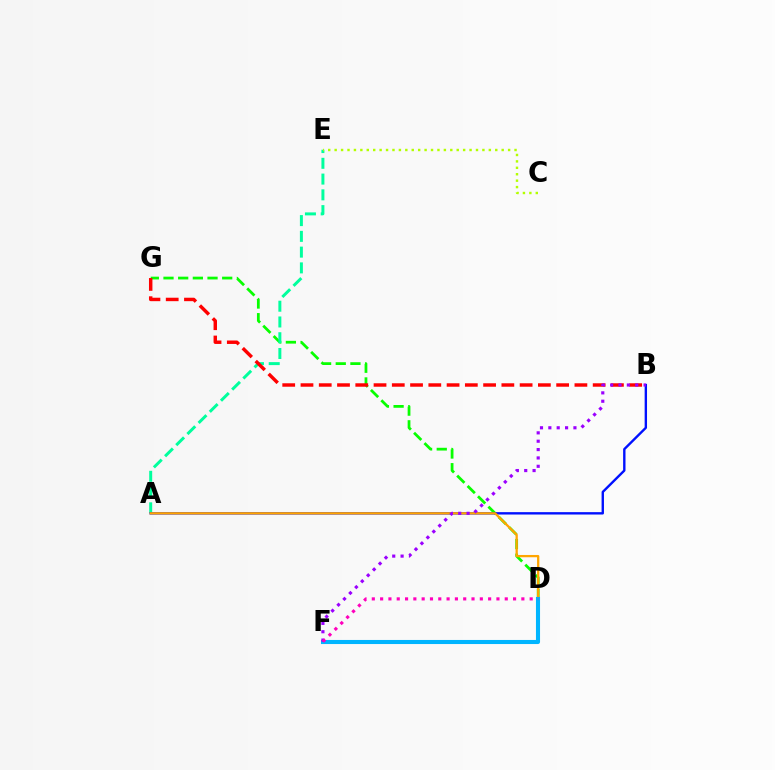{('D', 'G'): [{'color': '#08ff00', 'line_style': 'dashed', 'thickness': 1.99}], ('A', 'E'): [{'color': '#00ff9d', 'line_style': 'dashed', 'thickness': 2.14}], ('A', 'B'): [{'color': '#0010ff', 'line_style': 'solid', 'thickness': 1.71}], ('A', 'D'): [{'color': '#ffa500', 'line_style': 'solid', 'thickness': 1.65}], ('D', 'F'): [{'color': '#00b5ff', 'line_style': 'solid', 'thickness': 2.94}, {'color': '#ff00bd', 'line_style': 'dotted', 'thickness': 2.26}], ('B', 'G'): [{'color': '#ff0000', 'line_style': 'dashed', 'thickness': 2.48}], ('B', 'F'): [{'color': '#9b00ff', 'line_style': 'dotted', 'thickness': 2.27}], ('C', 'E'): [{'color': '#b3ff00', 'line_style': 'dotted', 'thickness': 1.75}]}